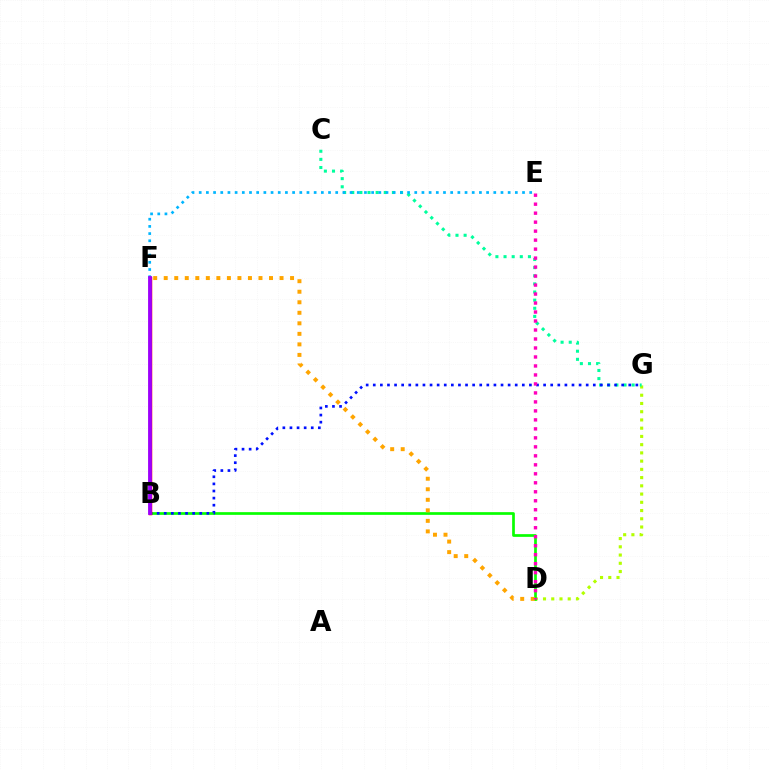{('D', 'G'): [{'color': '#b3ff00', 'line_style': 'dotted', 'thickness': 2.24}], ('B', 'D'): [{'color': '#08ff00', 'line_style': 'solid', 'thickness': 1.95}], ('C', 'G'): [{'color': '#00ff9d', 'line_style': 'dotted', 'thickness': 2.21}], ('E', 'F'): [{'color': '#00b5ff', 'line_style': 'dotted', 'thickness': 1.95}], ('B', 'G'): [{'color': '#0010ff', 'line_style': 'dotted', 'thickness': 1.93}], ('B', 'F'): [{'color': '#ff0000', 'line_style': 'solid', 'thickness': 2.52}, {'color': '#9b00ff', 'line_style': 'solid', 'thickness': 2.72}], ('D', 'F'): [{'color': '#ffa500', 'line_style': 'dotted', 'thickness': 2.86}], ('D', 'E'): [{'color': '#ff00bd', 'line_style': 'dotted', 'thickness': 2.44}]}